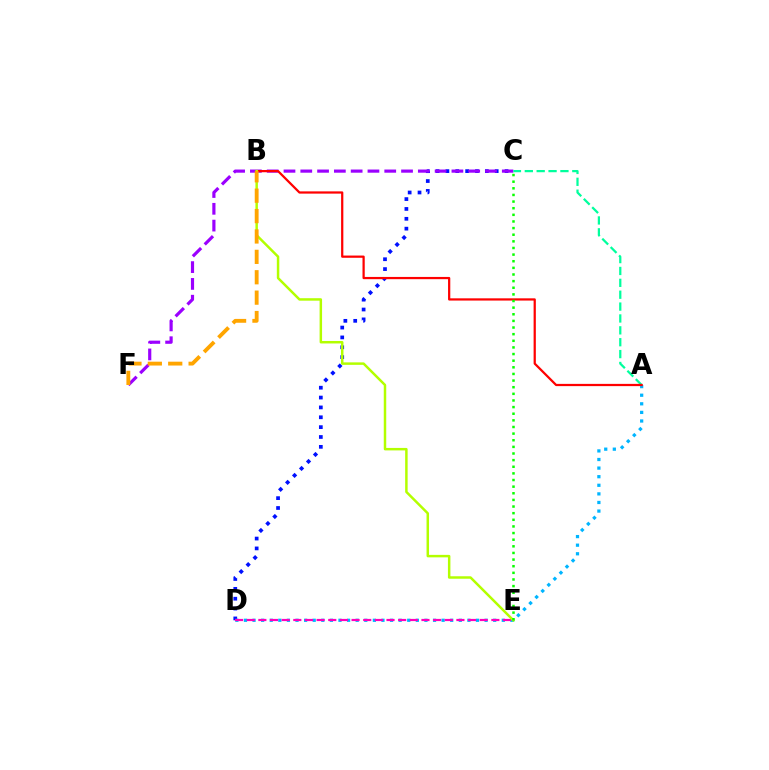{('C', 'D'): [{'color': '#0010ff', 'line_style': 'dotted', 'thickness': 2.68}], ('A', 'D'): [{'color': '#00b5ff', 'line_style': 'dotted', 'thickness': 2.34}], ('D', 'E'): [{'color': '#ff00bd', 'line_style': 'dashed', 'thickness': 1.58}], ('C', 'F'): [{'color': '#9b00ff', 'line_style': 'dashed', 'thickness': 2.28}], ('A', 'C'): [{'color': '#00ff9d', 'line_style': 'dashed', 'thickness': 1.61}], ('A', 'B'): [{'color': '#ff0000', 'line_style': 'solid', 'thickness': 1.61}], ('B', 'E'): [{'color': '#b3ff00', 'line_style': 'solid', 'thickness': 1.79}], ('C', 'E'): [{'color': '#08ff00', 'line_style': 'dotted', 'thickness': 1.8}], ('B', 'F'): [{'color': '#ffa500', 'line_style': 'dashed', 'thickness': 2.77}]}